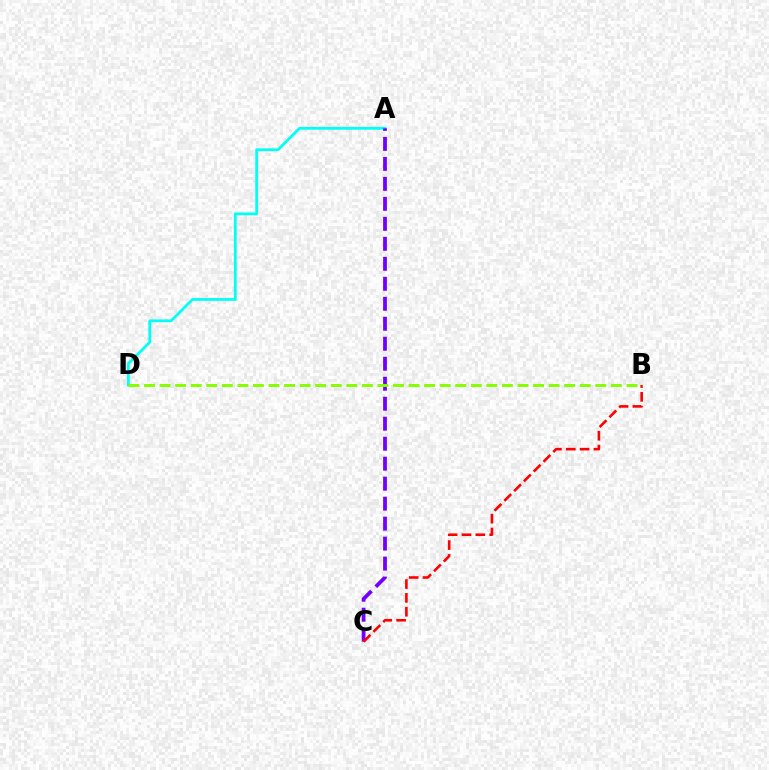{('A', 'D'): [{'color': '#00fff6', 'line_style': 'solid', 'thickness': 2.0}], ('A', 'C'): [{'color': '#7200ff', 'line_style': 'dashed', 'thickness': 2.72}], ('B', 'C'): [{'color': '#ff0000', 'line_style': 'dashed', 'thickness': 1.88}], ('B', 'D'): [{'color': '#84ff00', 'line_style': 'dashed', 'thickness': 2.11}]}